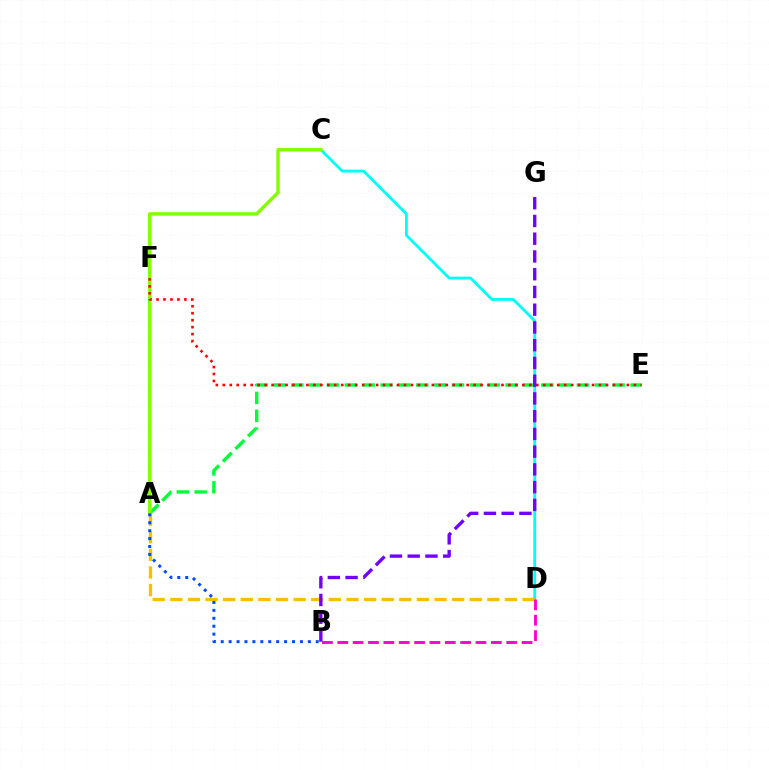{('C', 'D'): [{'color': '#00fff6', 'line_style': 'solid', 'thickness': 2.04}], ('A', 'E'): [{'color': '#00ff39', 'line_style': 'dashed', 'thickness': 2.43}], ('A', 'C'): [{'color': '#84ff00', 'line_style': 'solid', 'thickness': 2.47}], ('A', 'D'): [{'color': '#ffbd00', 'line_style': 'dashed', 'thickness': 2.39}], ('A', 'B'): [{'color': '#004bff', 'line_style': 'dotted', 'thickness': 2.15}], ('B', 'D'): [{'color': '#ff00cf', 'line_style': 'dashed', 'thickness': 2.09}], ('E', 'F'): [{'color': '#ff0000', 'line_style': 'dotted', 'thickness': 1.89}], ('B', 'G'): [{'color': '#7200ff', 'line_style': 'dashed', 'thickness': 2.41}]}